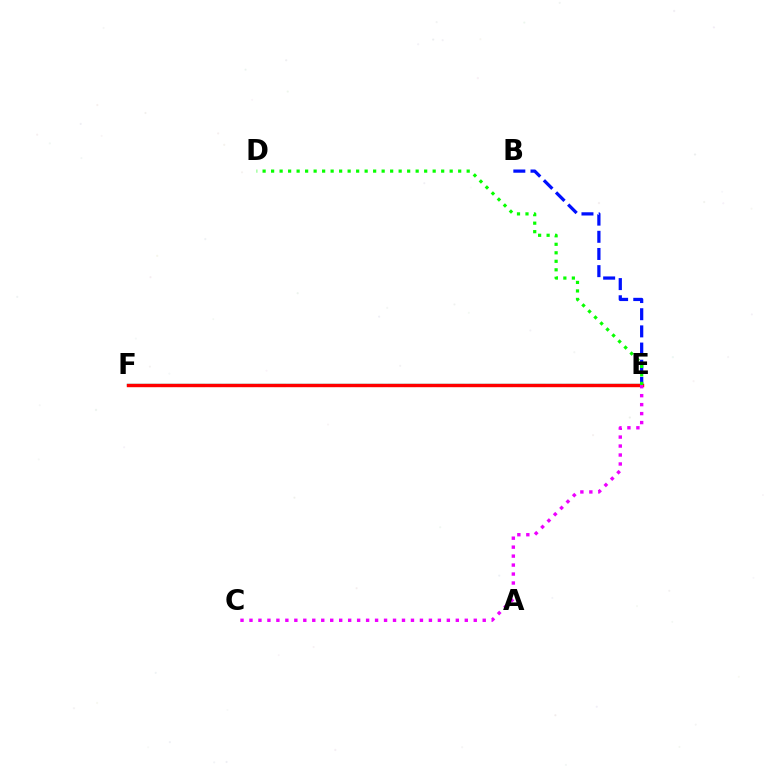{('E', 'F'): [{'color': '#00fff6', 'line_style': 'solid', 'thickness': 1.7}, {'color': '#fcf500', 'line_style': 'dashed', 'thickness': 2.2}, {'color': '#ff0000', 'line_style': 'solid', 'thickness': 2.45}], ('B', 'E'): [{'color': '#0010ff', 'line_style': 'dashed', 'thickness': 2.33}], ('D', 'E'): [{'color': '#08ff00', 'line_style': 'dotted', 'thickness': 2.31}], ('C', 'E'): [{'color': '#ee00ff', 'line_style': 'dotted', 'thickness': 2.44}]}